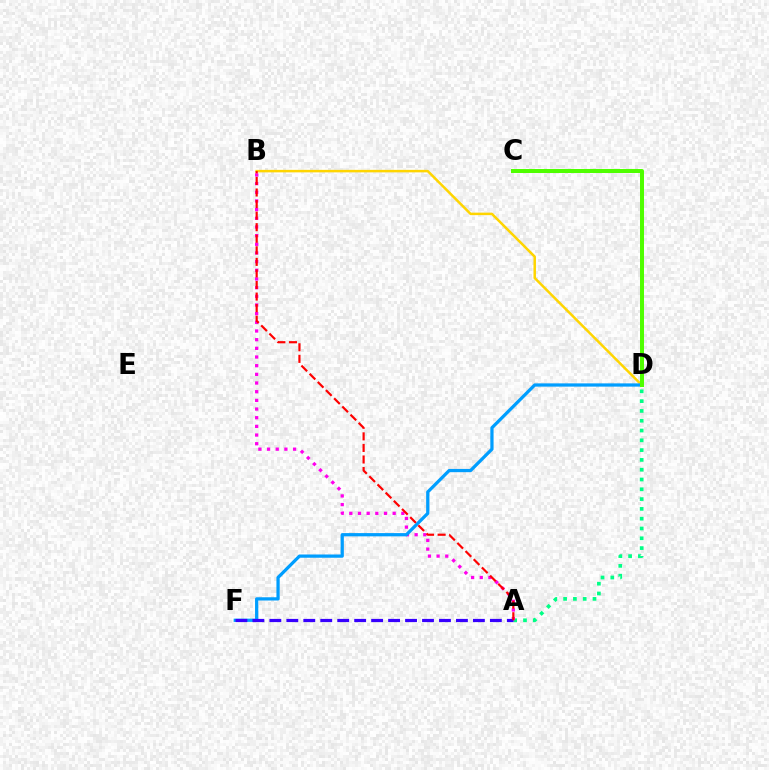{('B', 'D'): [{'color': '#ffd500', 'line_style': 'solid', 'thickness': 1.8}], ('A', 'D'): [{'color': '#00ff86', 'line_style': 'dotted', 'thickness': 2.66}], ('A', 'B'): [{'color': '#ff00ed', 'line_style': 'dotted', 'thickness': 2.36}, {'color': '#ff0000', 'line_style': 'dashed', 'thickness': 1.57}], ('D', 'F'): [{'color': '#009eff', 'line_style': 'solid', 'thickness': 2.34}], ('A', 'F'): [{'color': '#3700ff', 'line_style': 'dashed', 'thickness': 2.3}], ('C', 'D'): [{'color': '#4fff00', 'line_style': 'solid', 'thickness': 2.88}]}